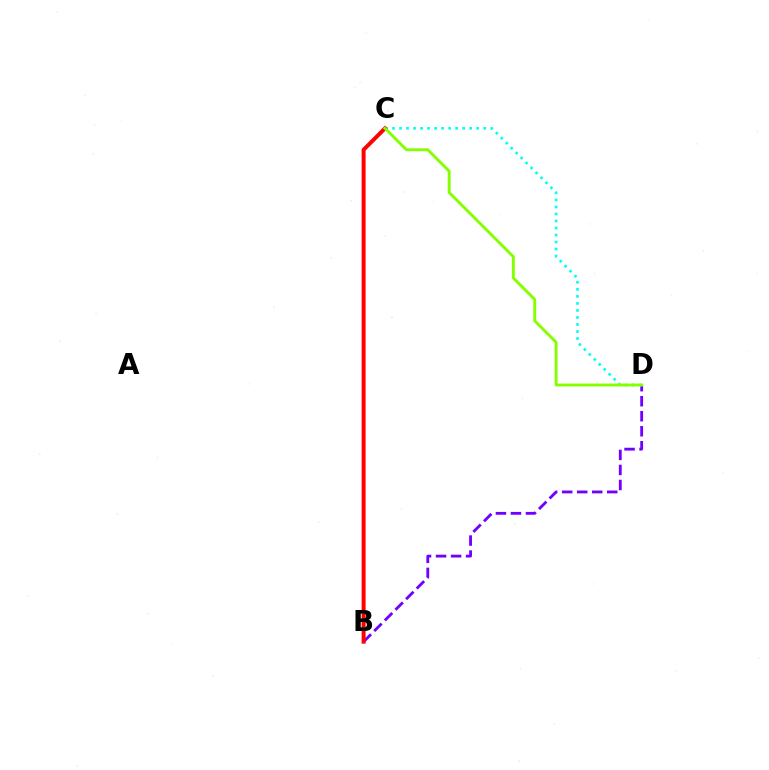{('B', 'D'): [{'color': '#7200ff', 'line_style': 'dashed', 'thickness': 2.04}], ('C', 'D'): [{'color': '#00fff6', 'line_style': 'dotted', 'thickness': 1.91}, {'color': '#84ff00', 'line_style': 'solid', 'thickness': 2.08}], ('B', 'C'): [{'color': '#ff0000', 'line_style': 'solid', 'thickness': 2.85}]}